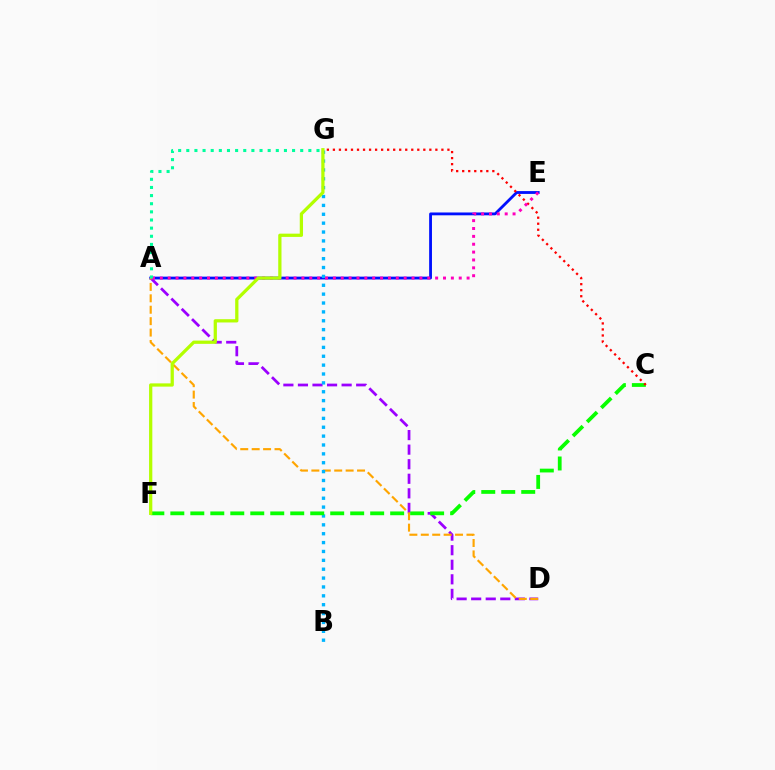{('A', 'E'): [{'color': '#0010ff', 'line_style': 'solid', 'thickness': 2.03}, {'color': '#ff00bd', 'line_style': 'dotted', 'thickness': 2.14}], ('A', 'D'): [{'color': '#9b00ff', 'line_style': 'dashed', 'thickness': 1.98}, {'color': '#ffa500', 'line_style': 'dashed', 'thickness': 1.55}], ('B', 'G'): [{'color': '#00b5ff', 'line_style': 'dotted', 'thickness': 2.41}], ('C', 'F'): [{'color': '#08ff00', 'line_style': 'dashed', 'thickness': 2.71}], ('C', 'G'): [{'color': '#ff0000', 'line_style': 'dotted', 'thickness': 1.64}], ('A', 'G'): [{'color': '#00ff9d', 'line_style': 'dotted', 'thickness': 2.21}], ('F', 'G'): [{'color': '#b3ff00', 'line_style': 'solid', 'thickness': 2.34}]}